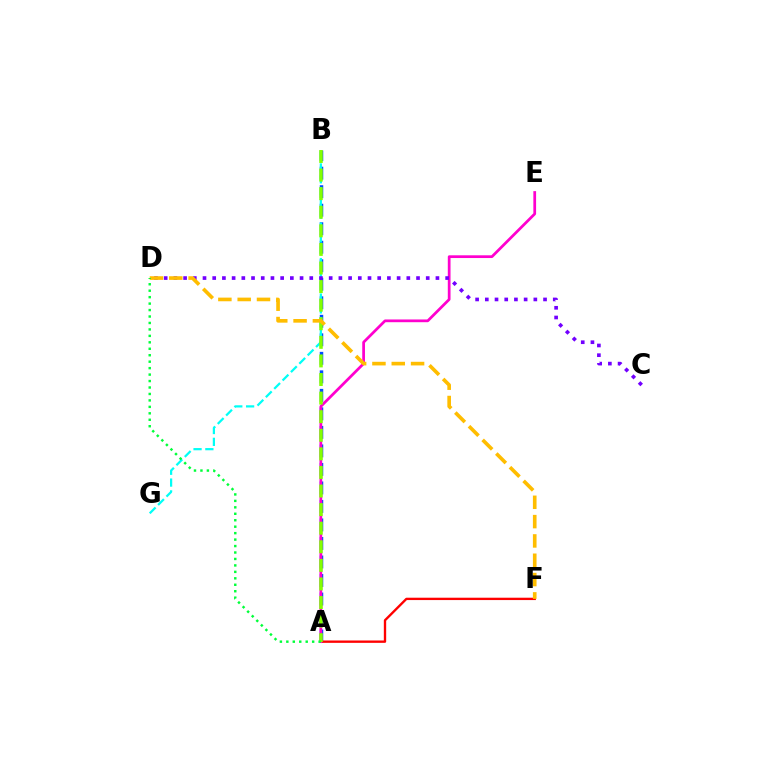{('A', 'B'): [{'color': '#004bff', 'line_style': 'dashed', 'thickness': 2.52}, {'color': '#84ff00', 'line_style': 'dashed', 'thickness': 2.52}], ('A', 'F'): [{'color': '#ff0000', 'line_style': 'solid', 'thickness': 1.69}], ('A', 'E'): [{'color': '#ff00cf', 'line_style': 'solid', 'thickness': 1.97}], ('B', 'G'): [{'color': '#00fff6', 'line_style': 'dashed', 'thickness': 1.61}], ('C', 'D'): [{'color': '#7200ff', 'line_style': 'dotted', 'thickness': 2.64}], ('D', 'F'): [{'color': '#ffbd00', 'line_style': 'dashed', 'thickness': 2.62}], ('A', 'D'): [{'color': '#00ff39', 'line_style': 'dotted', 'thickness': 1.75}]}